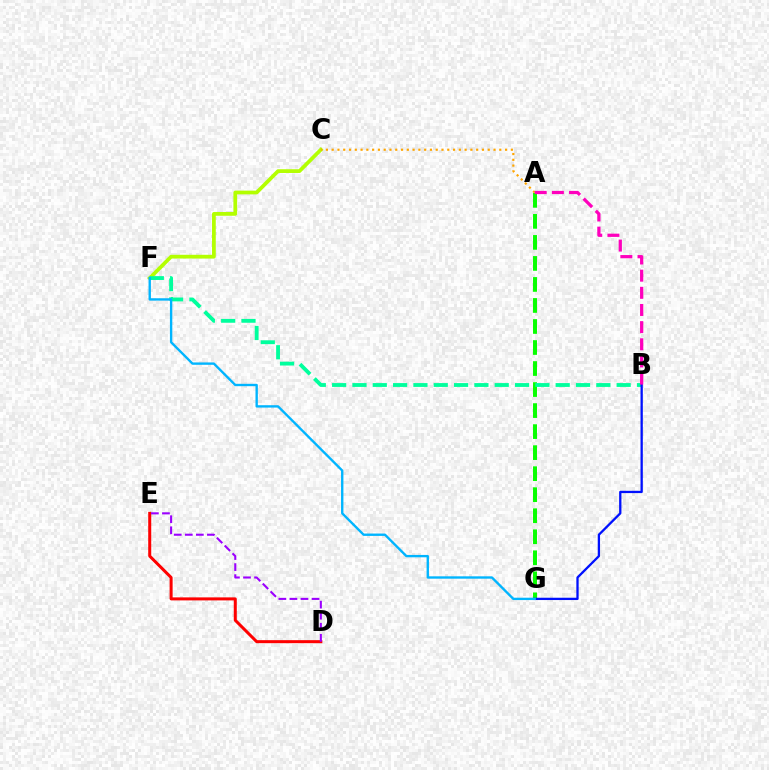{('C', 'F'): [{'color': '#b3ff00', 'line_style': 'solid', 'thickness': 2.7}], ('A', 'G'): [{'color': '#08ff00', 'line_style': 'dashed', 'thickness': 2.86}], ('D', 'E'): [{'color': '#ff0000', 'line_style': 'solid', 'thickness': 2.17}, {'color': '#9b00ff', 'line_style': 'dashed', 'thickness': 1.5}], ('A', 'C'): [{'color': '#ffa500', 'line_style': 'dotted', 'thickness': 1.57}], ('B', 'F'): [{'color': '#00ff9d', 'line_style': 'dashed', 'thickness': 2.76}], ('B', 'G'): [{'color': '#0010ff', 'line_style': 'solid', 'thickness': 1.66}], ('A', 'B'): [{'color': '#ff00bd', 'line_style': 'dashed', 'thickness': 2.33}], ('F', 'G'): [{'color': '#00b5ff', 'line_style': 'solid', 'thickness': 1.7}]}